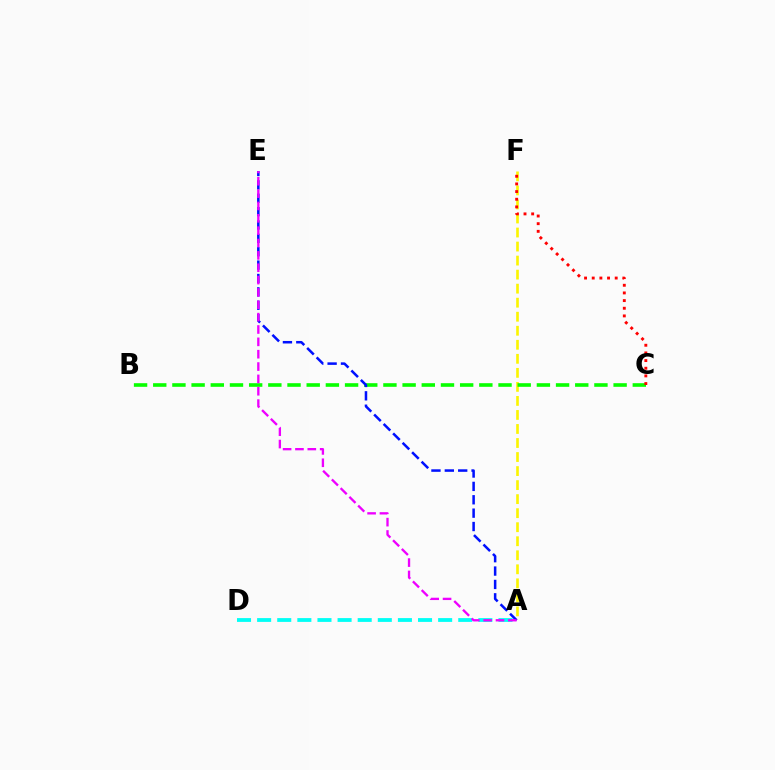{('A', 'D'): [{'color': '#00fff6', 'line_style': 'dashed', 'thickness': 2.73}], ('A', 'F'): [{'color': '#fcf500', 'line_style': 'dashed', 'thickness': 1.91}], ('B', 'C'): [{'color': '#08ff00', 'line_style': 'dashed', 'thickness': 2.61}], ('A', 'E'): [{'color': '#0010ff', 'line_style': 'dashed', 'thickness': 1.82}, {'color': '#ee00ff', 'line_style': 'dashed', 'thickness': 1.68}], ('C', 'F'): [{'color': '#ff0000', 'line_style': 'dotted', 'thickness': 2.08}]}